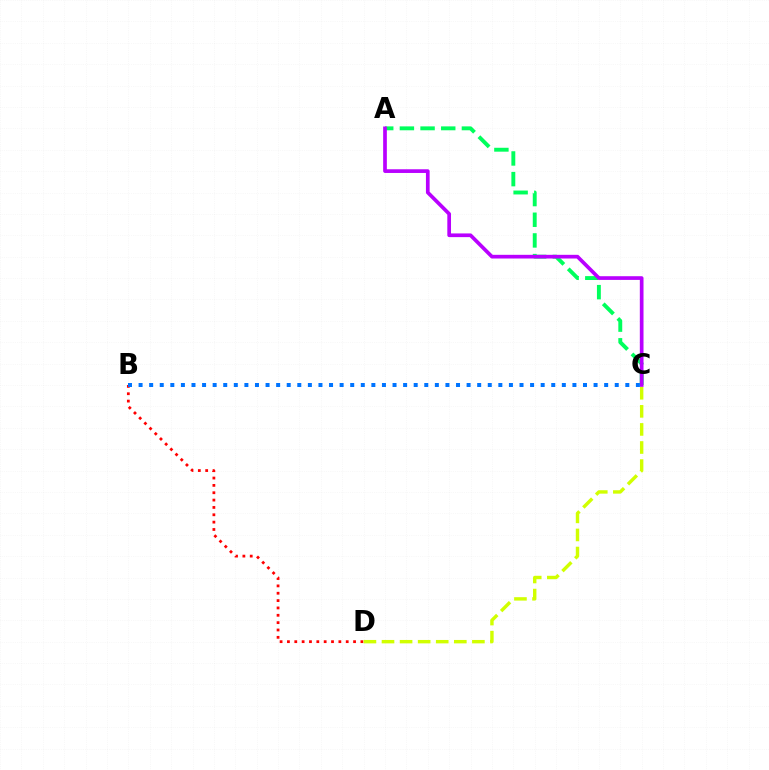{('B', 'D'): [{'color': '#ff0000', 'line_style': 'dotted', 'thickness': 2.0}], ('A', 'C'): [{'color': '#00ff5c', 'line_style': 'dashed', 'thickness': 2.81}, {'color': '#b900ff', 'line_style': 'solid', 'thickness': 2.66}], ('C', 'D'): [{'color': '#d1ff00', 'line_style': 'dashed', 'thickness': 2.46}], ('B', 'C'): [{'color': '#0074ff', 'line_style': 'dotted', 'thickness': 2.87}]}